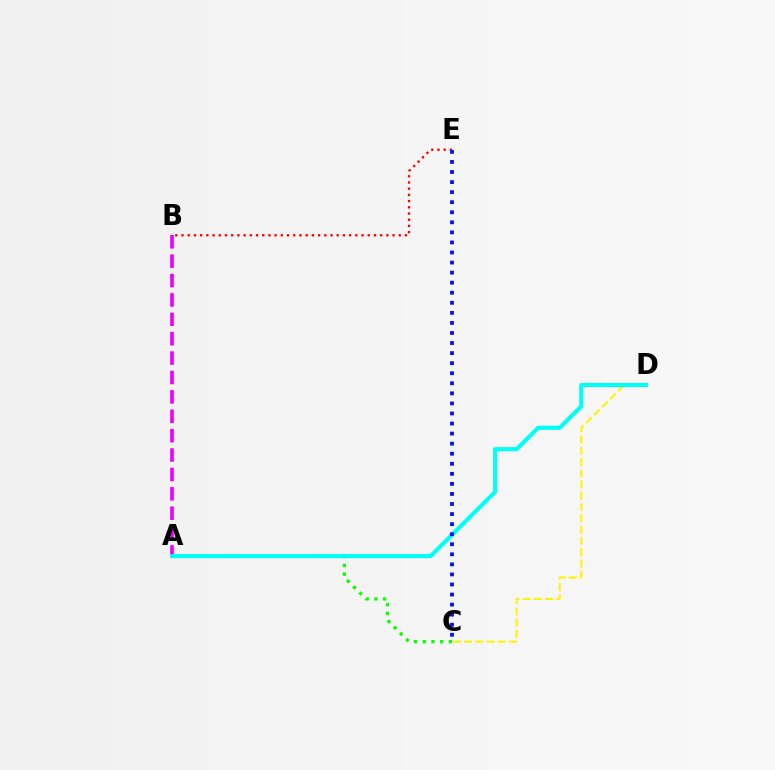{('B', 'E'): [{'color': '#ff0000', 'line_style': 'dotted', 'thickness': 1.69}], ('A', 'B'): [{'color': '#ee00ff', 'line_style': 'dashed', 'thickness': 2.63}], ('A', 'C'): [{'color': '#08ff00', 'line_style': 'dotted', 'thickness': 2.37}], ('C', 'D'): [{'color': '#fcf500', 'line_style': 'dashed', 'thickness': 1.53}], ('A', 'D'): [{'color': '#00fff6', 'line_style': 'solid', 'thickness': 2.96}], ('C', 'E'): [{'color': '#0010ff', 'line_style': 'dotted', 'thickness': 2.73}]}